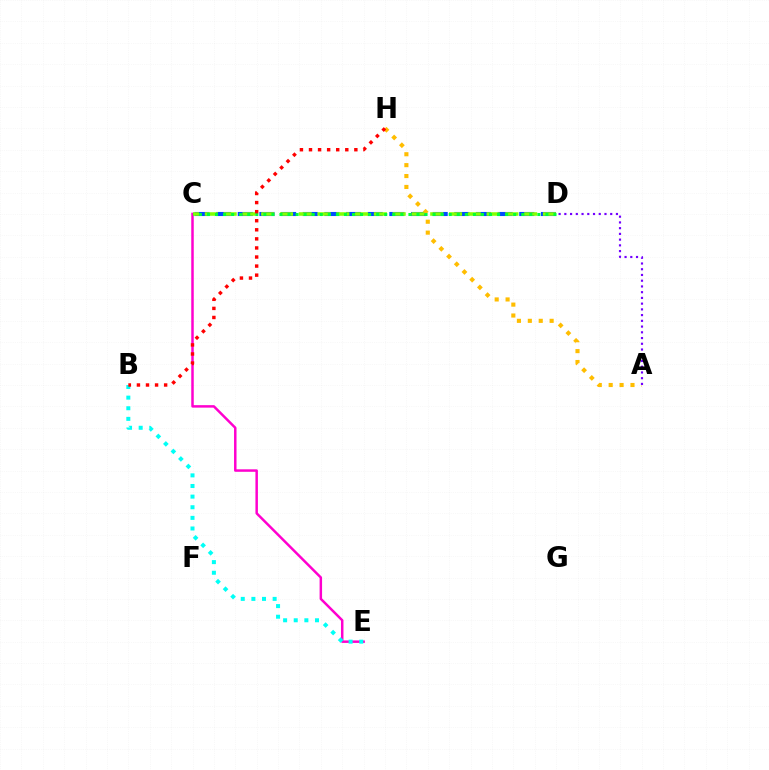{('C', 'D'): [{'color': '#004bff', 'line_style': 'dashed', 'thickness': 2.94}, {'color': '#84ff00', 'line_style': 'dashed', 'thickness': 2.55}, {'color': '#00ff39', 'line_style': 'dotted', 'thickness': 2.19}], ('A', 'H'): [{'color': '#ffbd00', 'line_style': 'dotted', 'thickness': 2.96}], ('C', 'E'): [{'color': '#ff00cf', 'line_style': 'solid', 'thickness': 1.79}], ('B', 'E'): [{'color': '#00fff6', 'line_style': 'dotted', 'thickness': 2.89}], ('A', 'D'): [{'color': '#7200ff', 'line_style': 'dotted', 'thickness': 1.56}], ('B', 'H'): [{'color': '#ff0000', 'line_style': 'dotted', 'thickness': 2.46}]}